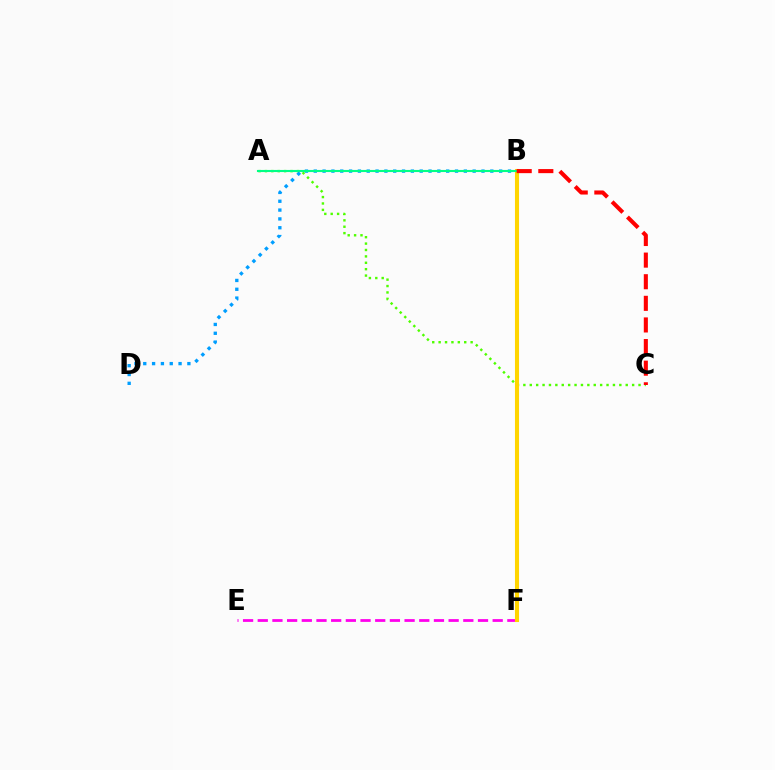{('A', 'C'): [{'color': '#4fff00', 'line_style': 'dotted', 'thickness': 1.74}], ('E', 'F'): [{'color': '#ff00ed', 'line_style': 'dashed', 'thickness': 1.99}], ('B', 'D'): [{'color': '#009eff', 'line_style': 'dotted', 'thickness': 2.4}], ('B', 'F'): [{'color': '#3700ff', 'line_style': 'solid', 'thickness': 2.64}, {'color': '#ffd500', 'line_style': 'solid', 'thickness': 2.94}], ('A', 'B'): [{'color': '#00ff86', 'line_style': 'solid', 'thickness': 1.52}], ('B', 'C'): [{'color': '#ff0000', 'line_style': 'dashed', 'thickness': 2.94}]}